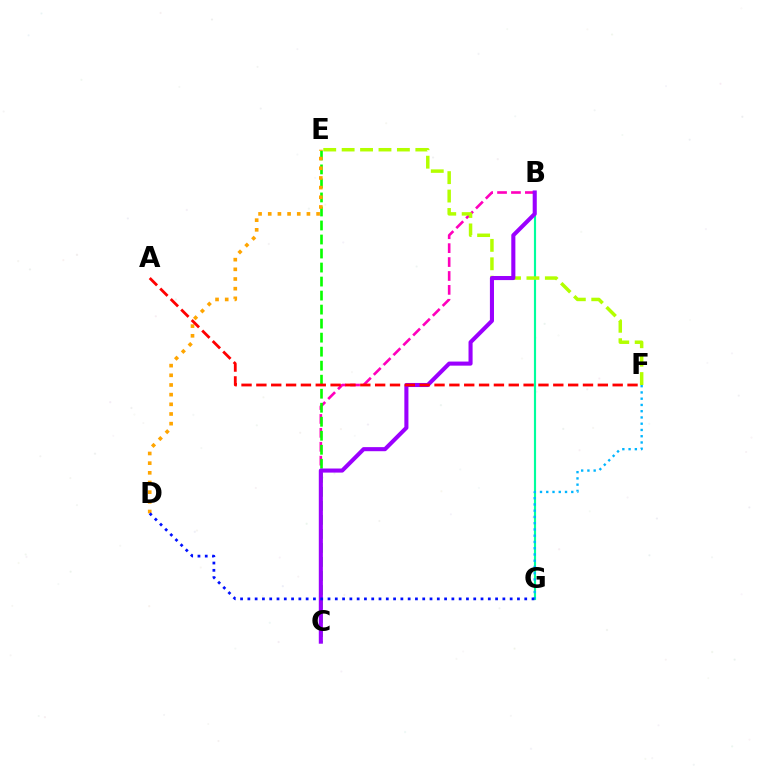{('B', 'G'): [{'color': '#00ff9d', 'line_style': 'solid', 'thickness': 1.55}], ('B', 'C'): [{'color': '#ff00bd', 'line_style': 'dashed', 'thickness': 1.89}, {'color': '#9b00ff', 'line_style': 'solid', 'thickness': 2.94}], ('F', 'G'): [{'color': '#00b5ff', 'line_style': 'dotted', 'thickness': 1.7}], ('C', 'E'): [{'color': '#08ff00', 'line_style': 'dashed', 'thickness': 1.9}], ('D', 'E'): [{'color': '#ffa500', 'line_style': 'dotted', 'thickness': 2.63}], ('E', 'F'): [{'color': '#b3ff00', 'line_style': 'dashed', 'thickness': 2.5}], ('A', 'F'): [{'color': '#ff0000', 'line_style': 'dashed', 'thickness': 2.02}], ('D', 'G'): [{'color': '#0010ff', 'line_style': 'dotted', 'thickness': 1.98}]}